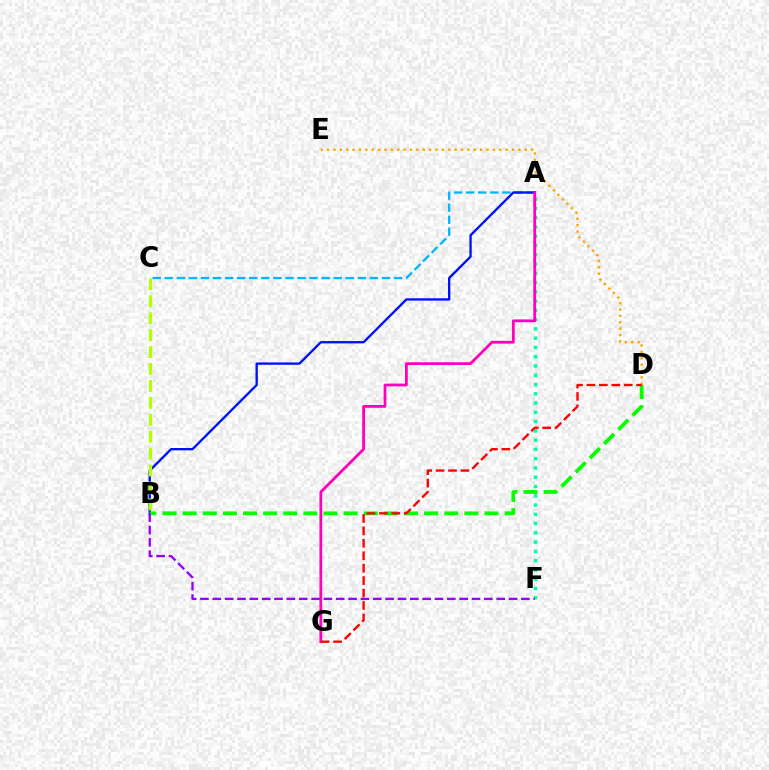{('A', 'C'): [{'color': '#00b5ff', 'line_style': 'dashed', 'thickness': 1.64}], ('A', 'B'): [{'color': '#0010ff', 'line_style': 'solid', 'thickness': 1.69}], ('B', 'C'): [{'color': '#b3ff00', 'line_style': 'dashed', 'thickness': 2.3}], ('D', 'E'): [{'color': '#ffa500', 'line_style': 'dotted', 'thickness': 1.73}], ('B', 'D'): [{'color': '#08ff00', 'line_style': 'dashed', 'thickness': 2.73}], ('A', 'F'): [{'color': '#00ff9d', 'line_style': 'dotted', 'thickness': 2.52}], ('A', 'G'): [{'color': '#ff00bd', 'line_style': 'solid', 'thickness': 2.0}], ('D', 'G'): [{'color': '#ff0000', 'line_style': 'dashed', 'thickness': 1.69}], ('B', 'F'): [{'color': '#9b00ff', 'line_style': 'dashed', 'thickness': 1.68}]}